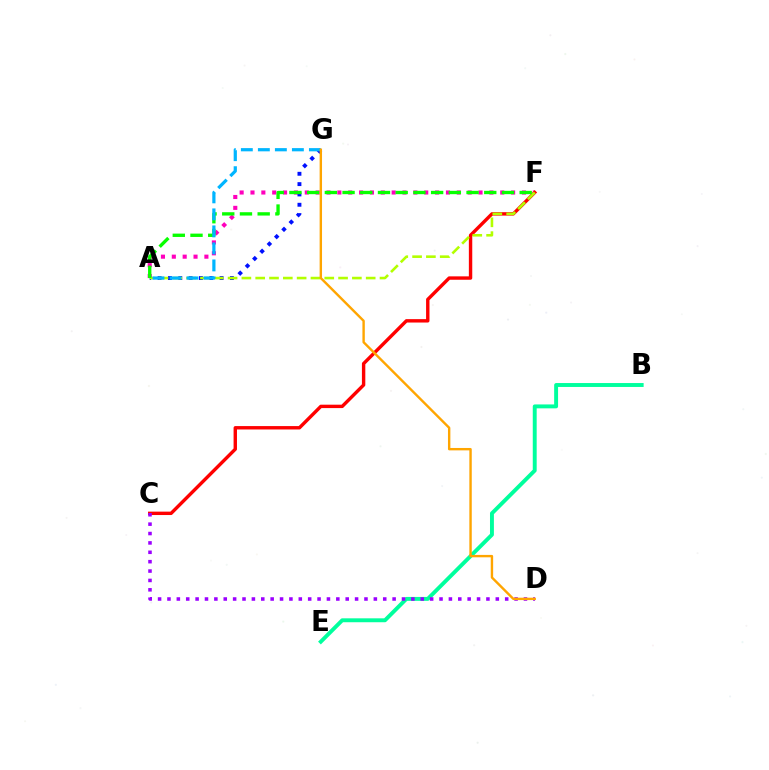{('B', 'E'): [{'color': '#00ff9d', 'line_style': 'solid', 'thickness': 2.82}], ('A', 'F'): [{'color': '#ff00bd', 'line_style': 'dotted', 'thickness': 2.95}, {'color': '#b3ff00', 'line_style': 'dashed', 'thickness': 1.88}, {'color': '#08ff00', 'line_style': 'dashed', 'thickness': 2.41}], ('C', 'F'): [{'color': '#ff0000', 'line_style': 'solid', 'thickness': 2.45}], ('A', 'G'): [{'color': '#0010ff', 'line_style': 'dotted', 'thickness': 2.81}, {'color': '#00b5ff', 'line_style': 'dashed', 'thickness': 2.31}], ('C', 'D'): [{'color': '#9b00ff', 'line_style': 'dotted', 'thickness': 2.55}], ('D', 'G'): [{'color': '#ffa500', 'line_style': 'solid', 'thickness': 1.73}]}